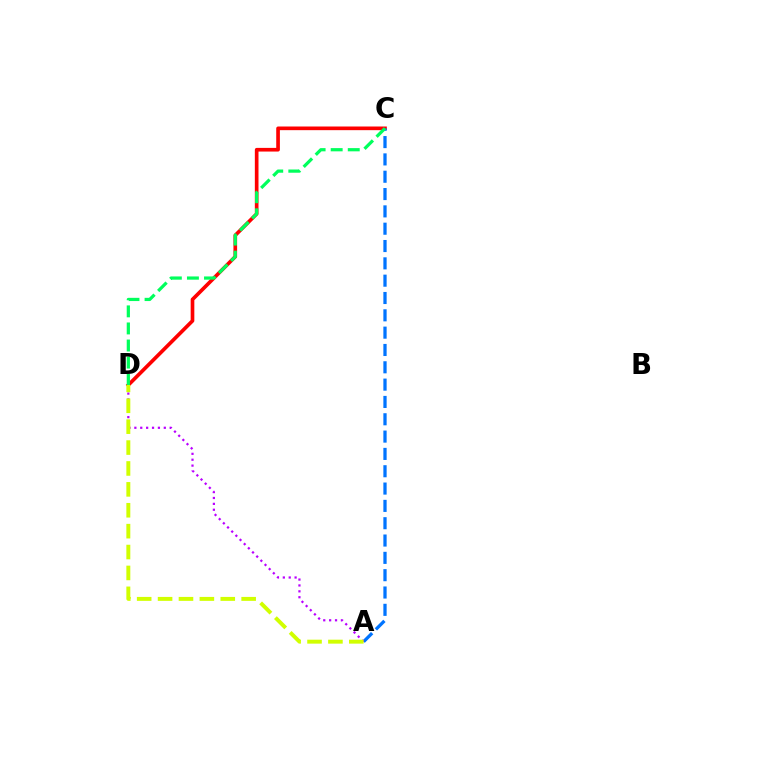{('C', 'D'): [{'color': '#ff0000', 'line_style': 'solid', 'thickness': 2.64}, {'color': '#00ff5c', 'line_style': 'dashed', 'thickness': 2.32}], ('A', 'C'): [{'color': '#0074ff', 'line_style': 'dashed', 'thickness': 2.35}], ('A', 'D'): [{'color': '#b900ff', 'line_style': 'dotted', 'thickness': 1.6}, {'color': '#d1ff00', 'line_style': 'dashed', 'thickness': 2.84}]}